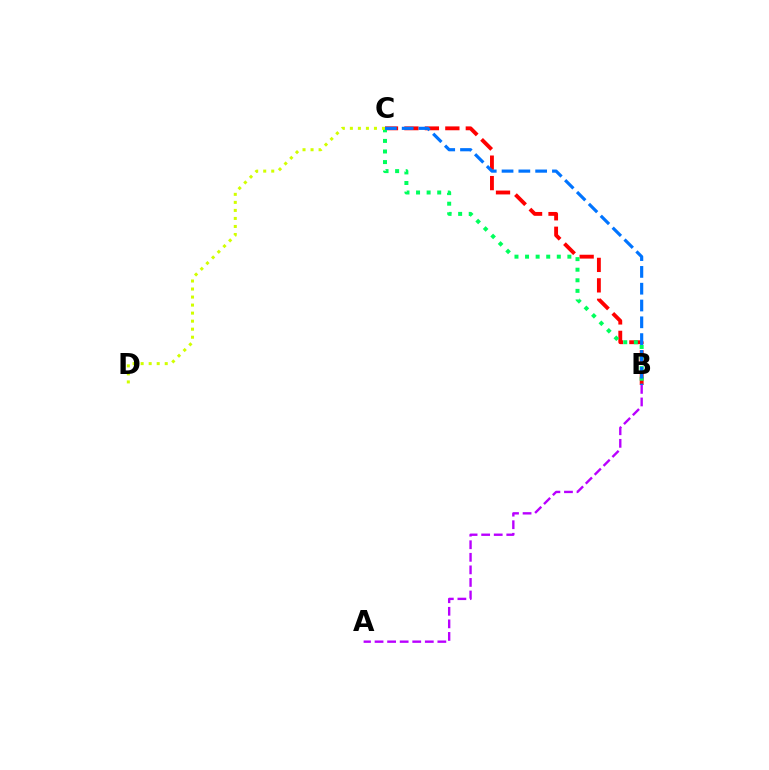{('B', 'C'): [{'color': '#ff0000', 'line_style': 'dashed', 'thickness': 2.78}, {'color': '#00ff5c', 'line_style': 'dotted', 'thickness': 2.87}, {'color': '#0074ff', 'line_style': 'dashed', 'thickness': 2.28}], ('A', 'B'): [{'color': '#b900ff', 'line_style': 'dashed', 'thickness': 1.71}], ('C', 'D'): [{'color': '#d1ff00', 'line_style': 'dotted', 'thickness': 2.18}]}